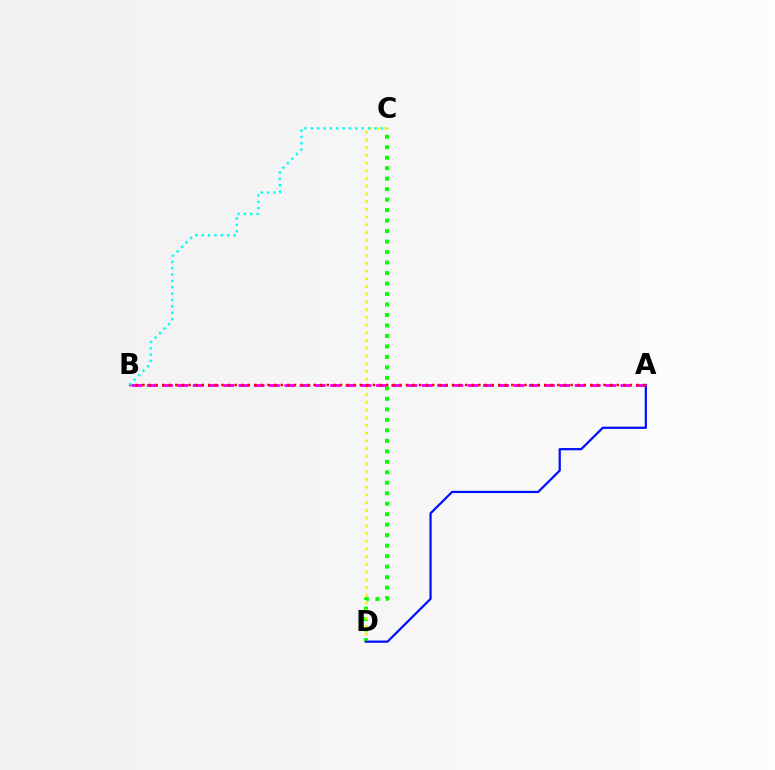{('C', 'D'): [{'color': '#08ff00', 'line_style': 'dotted', 'thickness': 2.85}, {'color': '#fcf500', 'line_style': 'dotted', 'thickness': 2.1}], ('A', 'D'): [{'color': '#0010ff', 'line_style': 'solid', 'thickness': 1.61}], ('A', 'B'): [{'color': '#ee00ff', 'line_style': 'dashed', 'thickness': 2.08}, {'color': '#ff0000', 'line_style': 'dotted', 'thickness': 1.79}], ('B', 'C'): [{'color': '#00fff6', 'line_style': 'dotted', 'thickness': 1.73}]}